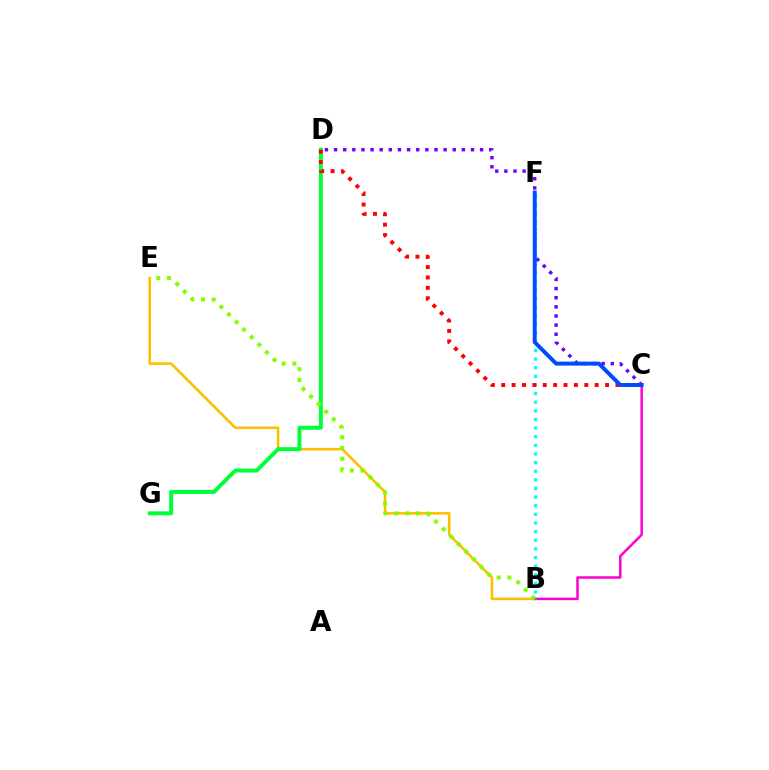{('C', 'D'): [{'color': '#7200ff', 'line_style': 'dotted', 'thickness': 2.48}, {'color': '#ff0000', 'line_style': 'dotted', 'thickness': 2.82}], ('B', 'E'): [{'color': '#ffbd00', 'line_style': 'solid', 'thickness': 1.84}, {'color': '#84ff00', 'line_style': 'dotted', 'thickness': 2.91}], ('B', 'C'): [{'color': '#ff00cf', 'line_style': 'solid', 'thickness': 1.81}], ('D', 'G'): [{'color': '#00ff39', 'line_style': 'solid', 'thickness': 2.84}], ('B', 'F'): [{'color': '#00fff6', 'line_style': 'dotted', 'thickness': 2.34}], ('C', 'F'): [{'color': '#004bff', 'line_style': 'solid', 'thickness': 2.85}]}